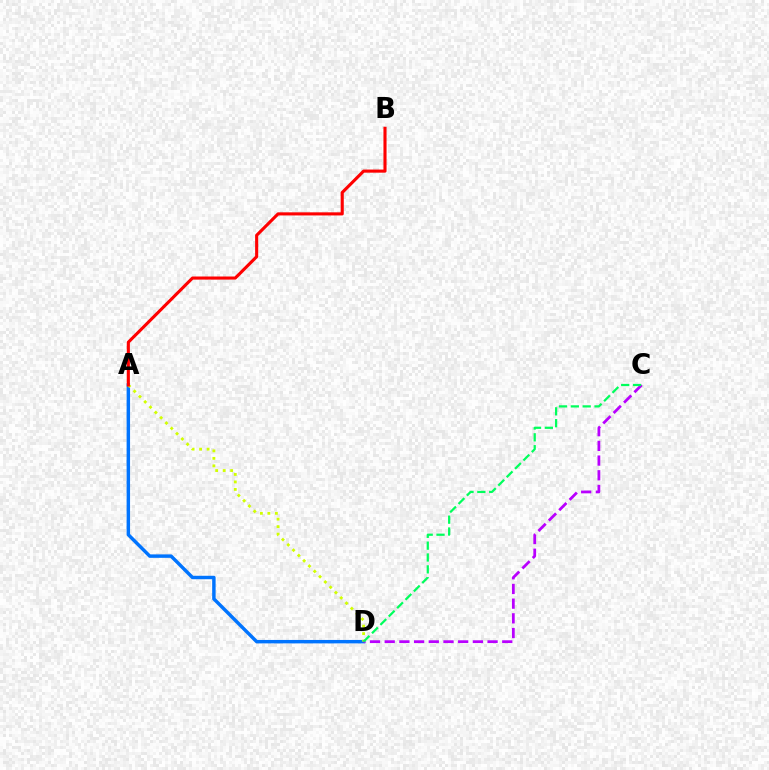{('A', 'D'): [{'color': '#0074ff', 'line_style': 'solid', 'thickness': 2.48}, {'color': '#d1ff00', 'line_style': 'dotted', 'thickness': 2.04}], ('C', 'D'): [{'color': '#b900ff', 'line_style': 'dashed', 'thickness': 2.0}, {'color': '#00ff5c', 'line_style': 'dashed', 'thickness': 1.61}], ('A', 'B'): [{'color': '#ff0000', 'line_style': 'solid', 'thickness': 2.23}]}